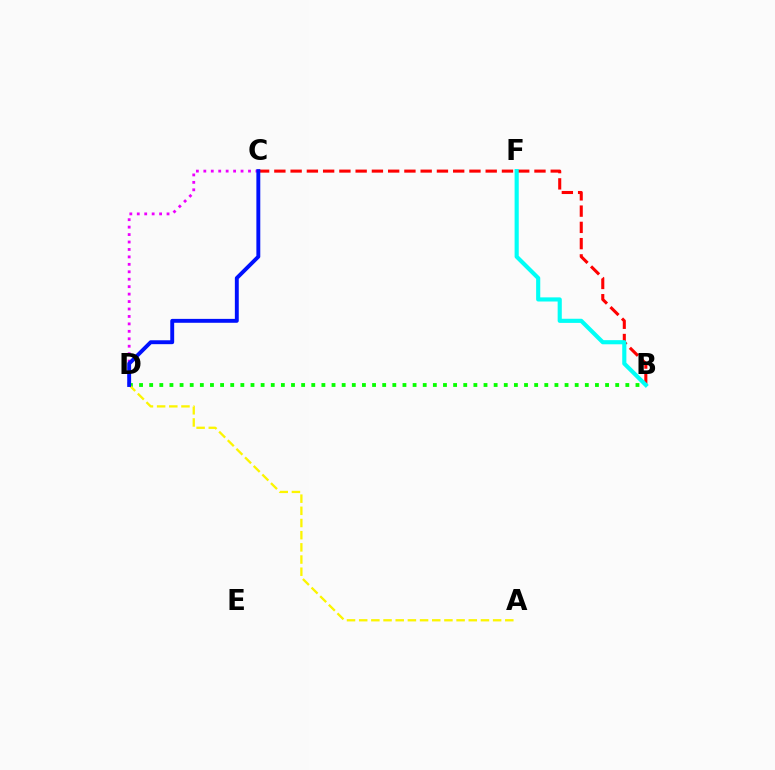{('B', 'D'): [{'color': '#08ff00', 'line_style': 'dotted', 'thickness': 2.75}], ('B', 'C'): [{'color': '#ff0000', 'line_style': 'dashed', 'thickness': 2.21}], ('A', 'D'): [{'color': '#fcf500', 'line_style': 'dashed', 'thickness': 1.65}], ('B', 'F'): [{'color': '#00fff6', 'line_style': 'solid', 'thickness': 2.98}], ('C', 'D'): [{'color': '#ee00ff', 'line_style': 'dotted', 'thickness': 2.02}, {'color': '#0010ff', 'line_style': 'solid', 'thickness': 2.81}]}